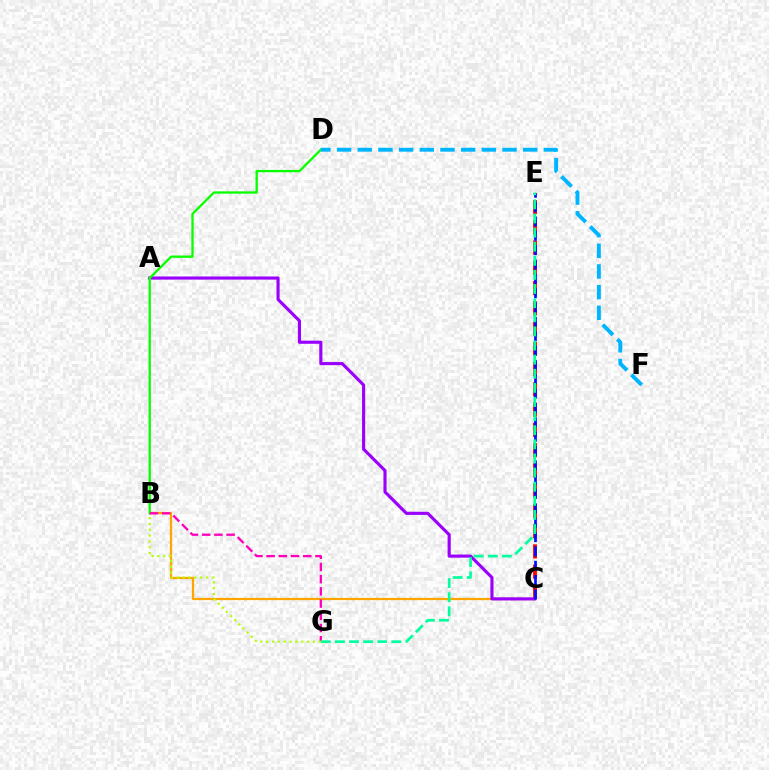{('B', 'C'): [{'color': '#ffa500', 'line_style': 'solid', 'thickness': 1.61}], ('C', 'E'): [{'color': '#ff0000', 'line_style': 'dashed', 'thickness': 2.75}, {'color': '#0010ff', 'line_style': 'dashed', 'thickness': 1.95}], ('A', 'C'): [{'color': '#9b00ff', 'line_style': 'solid', 'thickness': 2.25}], ('B', 'D'): [{'color': '#08ff00', 'line_style': 'solid', 'thickness': 1.66}], ('D', 'F'): [{'color': '#00b5ff', 'line_style': 'dashed', 'thickness': 2.81}], ('B', 'G'): [{'color': '#ff00bd', 'line_style': 'dashed', 'thickness': 1.66}, {'color': '#b3ff00', 'line_style': 'dotted', 'thickness': 1.59}], ('E', 'G'): [{'color': '#00ff9d', 'line_style': 'dashed', 'thickness': 1.92}]}